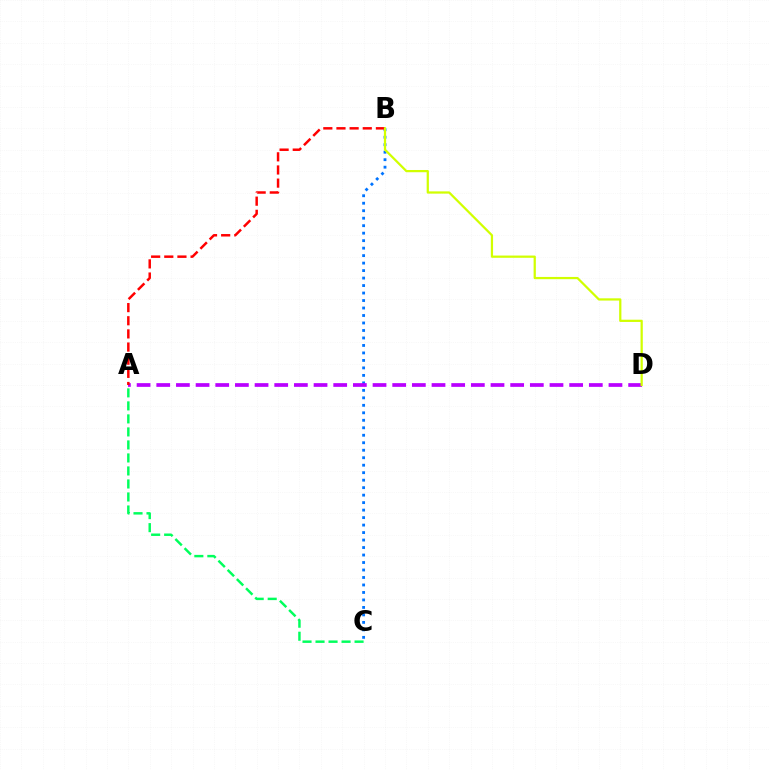{('B', 'C'): [{'color': '#0074ff', 'line_style': 'dotted', 'thickness': 2.03}], ('A', 'C'): [{'color': '#00ff5c', 'line_style': 'dashed', 'thickness': 1.77}], ('A', 'D'): [{'color': '#b900ff', 'line_style': 'dashed', 'thickness': 2.67}], ('A', 'B'): [{'color': '#ff0000', 'line_style': 'dashed', 'thickness': 1.79}], ('B', 'D'): [{'color': '#d1ff00', 'line_style': 'solid', 'thickness': 1.61}]}